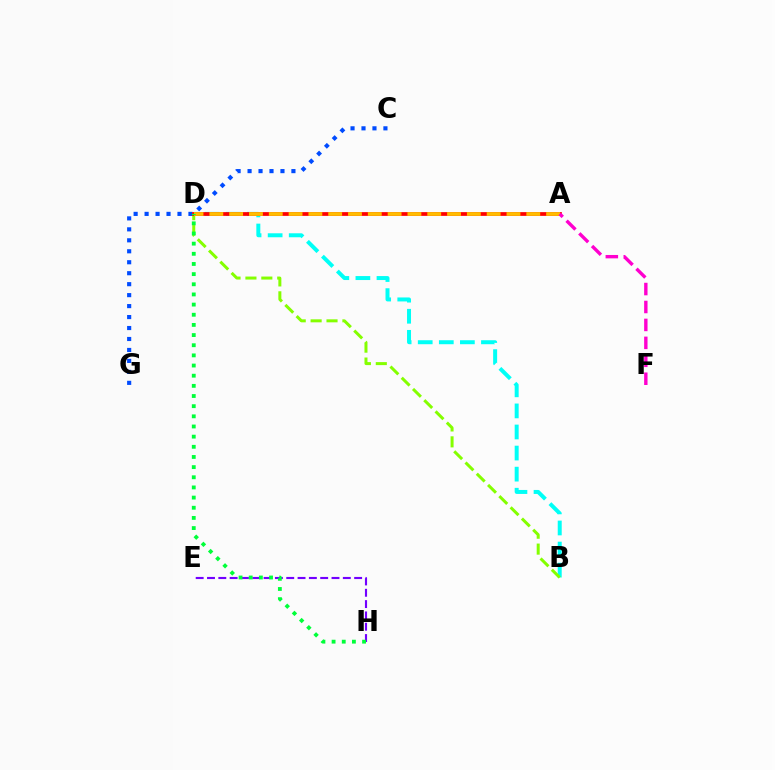{('B', 'D'): [{'color': '#00fff6', 'line_style': 'dashed', 'thickness': 2.86}, {'color': '#84ff00', 'line_style': 'dashed', 'thickness': 2.16}], ('C', 'G'): [{'color': '#004bff', 'line_style': 'dotted', 'thickness': 2.98}], ('E', 'H'): [{'color': '#7200ff', 'line_style': 'dashed', 'thickness': 1.54}], ('A', 'D'): [{'color': '#ff0000', 'line_style': 'solid', 'thickness': 2.7}, {'color': '#ffbd00', 'line_style': 'dashed', 'thickness': 2.69}], ('A', 'F'): [{'color': '#ff00cf', 'line_style': 'dashed', 'thickness': 2.44}], ('D', 'H'): [{'color': '#00ff39', 'line_style': 'dotted', 'thickness': 2.76}]}